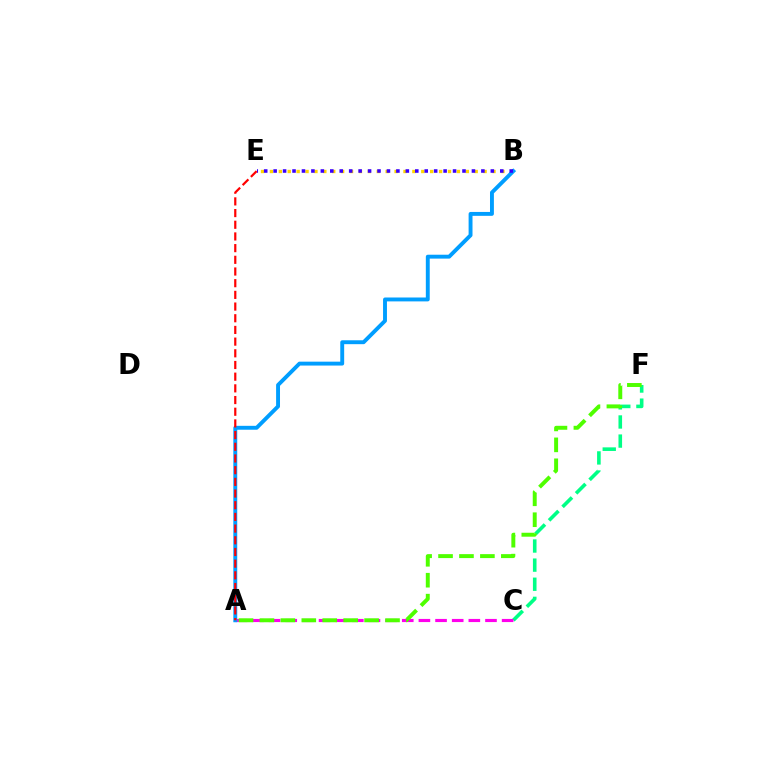{('C', 'F'): [{'color': '#00ff86', 'line_style': 'dashed', 'thickness': 2.6}], ('B', 'E'): [{'color': '#ffd500', 'line_style': 'dotted', 'thickness': 2.42}, {'color': '#3700ff', 'line_style': 'dotted', 'thickness': 2.57}], ('A', 'C'): [{'color': '#ff00ed', 'line_style': 'dashed', 'thickness': 2.26}], ('A', 'B'): [{'color': '#009eff', 'line_style': 'solid', 'thickness': 2.81}], ('A', 'F'): [{'color': '#4fff00', 'line_style': 'dashed', 'thickness': 2.84}], ('A', 'E'): [{'color': '#ff0000', 'line_style': 'dashed', 'thickness': 1.59}]}